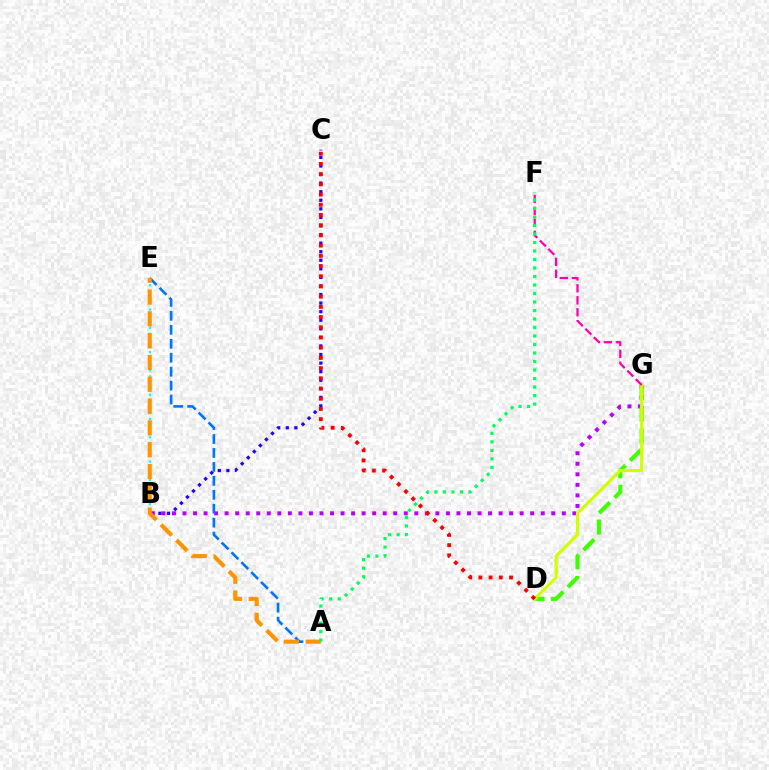{('B', 'E'): [{'color': '#00fff6', 'line_style': 'dotted', 'thickness': 1.65}], ('B', 'C'): [{'color': '#2500ff', 'line_style': 'dotted', 'thickness': 2.33}], ('B', 'G'): [{'color': '#b900ff', 'line_style': 'dotted', 'thickness': 2.86}], ('D', 'G'): [{'color': '#3dff00', 'line_style': 'dashed', 'thickness': 2.95}, {'color': '#d1ff00', 'line_style': 'solid', 'thickness': 2.27}], ('A', 'E'): [{'color': '#0074ff', 'line_style': 'dashed', 'thickness': 1.89}, {'color': '#ff9400', 'line_style': 'dashed', 'thickness': 2.96}], ('F', 'G'): [{'color': '#ff00ac', 'line_style': 'dashed', 'thickness': 1.63}], ('C', 'D'): [{'color': '#ff0000', 'line_style': 'dotted', 'thickness': 2.77}], ('A', 'F'): [{'color': '#00ff5c', 'line_style': 'dotted', 'thickness': 2.31}]}